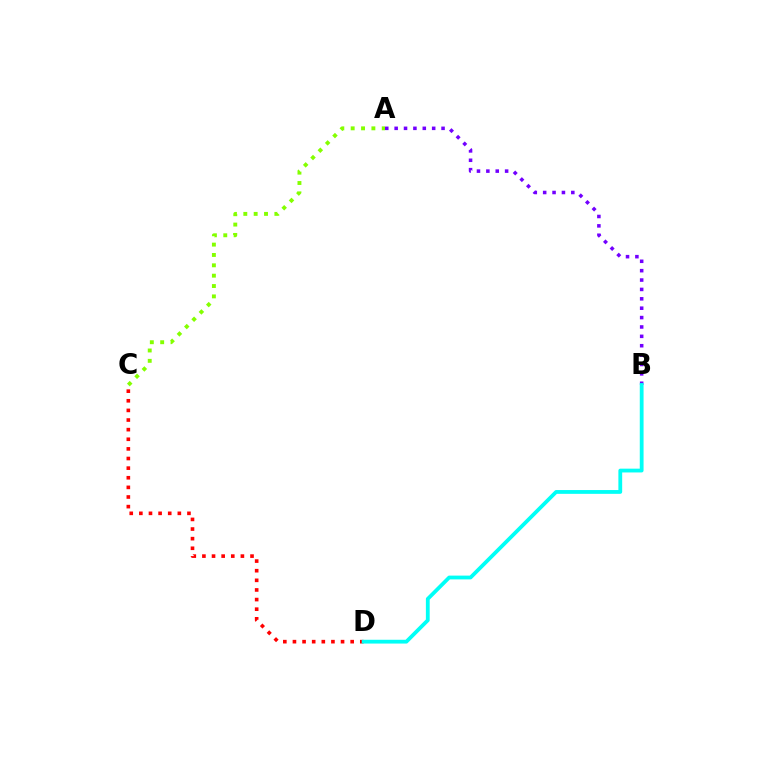{('A', 'C'): [{'color': '#84ff00', 'line_style': 'dotted', 'thickness': 2.81}], ('A', 'B'): [{'color': '#7200ff', 'line_style': 'dotted', 'thickness': 2.55}], ('C', 'D'): [{'color': '#ff0000', 'line_style': 'dotted', 'thickness': 2.61}], ('B', 'D'): [{'color': '#00fff6', 'line_style': 'solid', 'thickness': 2.73}]}